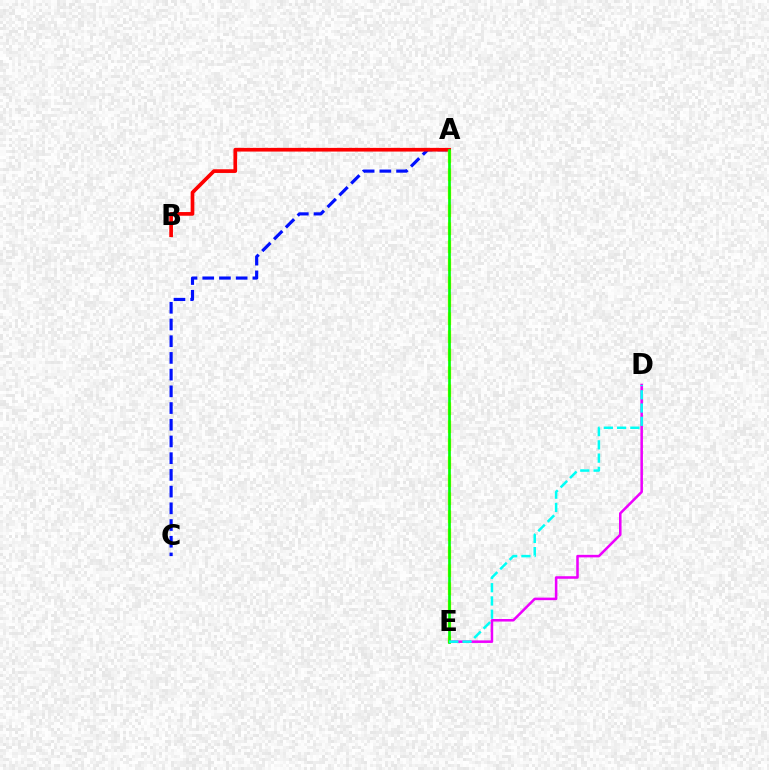{('A', 'C'): [{'color': '#0010ff', 'line_style': 'dashed', 'thickness': 2.27}], ('A', 'B'): [{'color': '#ff0000', 'line_style': 'solid', 'thickness': 2.66}], ('D', 'E'): [{'color': '#ee00ff', 'line_style': 'solid', 'thickness': 1.83}, {'color': '#00fff6', 'line_style': 'dashed', 'thickness': 1.8}], ('A', 'E'): [{'color': '#fcf500', 'line_style': 'dashed', 'thickness': 2.44}, {'color': '#08ff00', 'line_style': 'solid', 'thickness': 1.93}]}